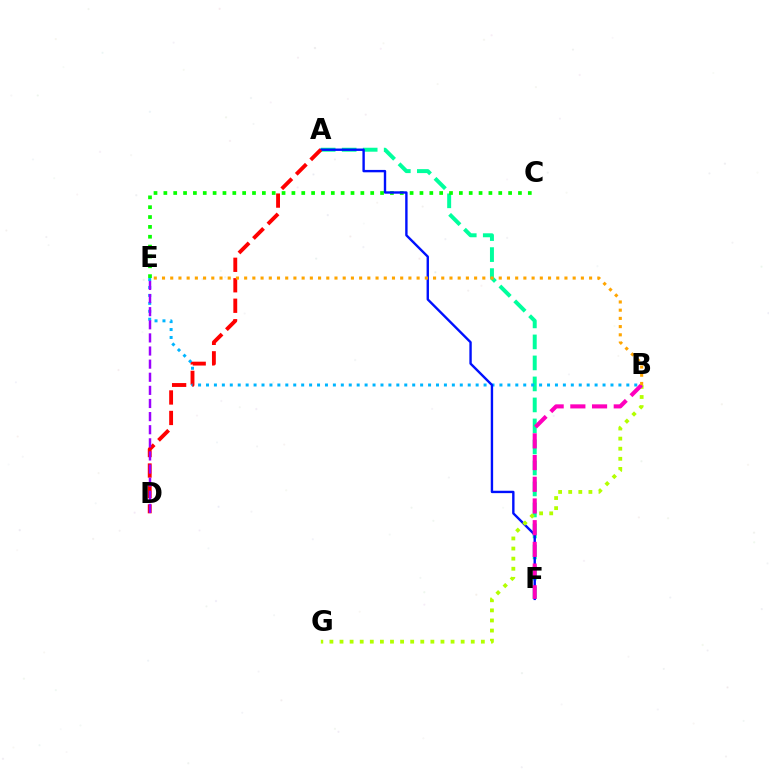{('A', 'F'): [{'color': '#00ff9d', 'line_style': 'dashed', 'thickness': 2.85}, {'color': '#0010ff', 'line_style': 'solid', 'thickness': 1.72}], ('B', 'E'): [{'color': '#00b5ff', 'line_style': 'dotted', 'thickness': 2.15}, {'color': '#ffa500', 'line_style': 'dotted', 'thickness': 2.23}], ('C', 'E'): [{'color': '#08ff00', 'line_style': 'dotted', 'thickness': 2.68}], ('A', 'D'): [{'color': '#ff0000', 'line_style': 'dashed', 'thickness': 2.78}], ('B', 'G'): [{'color': '#b3ff00', 'line_style': 'dotted', 'thickness': 2.74}], ('B', 'F'): [{'color': '#ff00bd', 'line_style': 'dashed', 'thickness': 2.95}], ('D', 'E'): [{'color': '#9b00ff', 'line_style': 'dashed', 'thickness': 1.78}]}